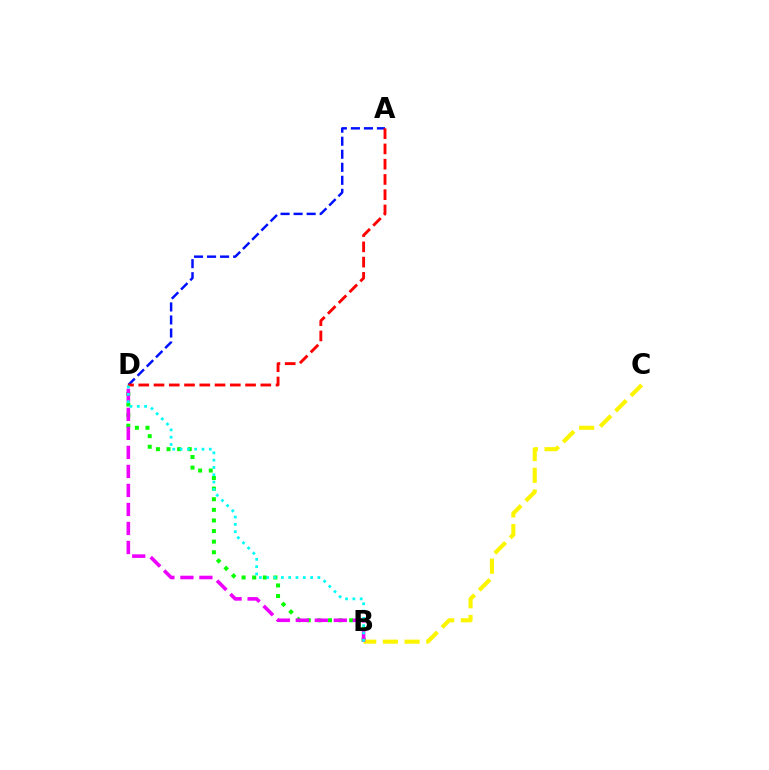{('A', 'D'): [{'color': '#0010ff', 'line_style': 'dashed', 'thickness': 1.77}, {'color': '#ff0000', 'line_style': 'dashed', 'thickness': 2.07}], ('B', 'D'): [{'color': '#08ff00', 'line_style': 'dotted', 'thickness': 2.88}, {'color': '#ee00ff', 'line_style': 'dashed', 'thickness': 2.58}, {'color': '#00fff6', 'line_style': 'dotted', 'thickness': 1.99}], ('B', 'C'): [{'color': '#fcf500', 'line_style': 'dashed', 'thickness': 2.95}]}